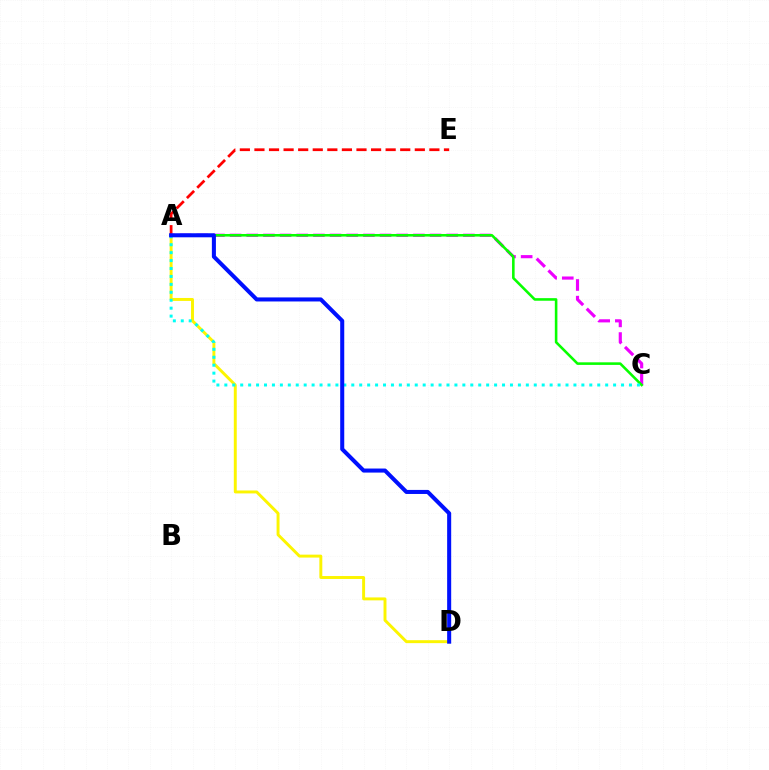{('A', 'D'): [{'color': '#fcf500', 'line_style': 'solid', 'thickness': 2.11}, {'color': '#0010ff', 'line_style': 'solid', 'thickness': 2.91}], ('A', 'E'): [{'color': '#ff0000', 'line_style': 'dashed', 'thickness': 1.98}], ('A', 'C'): [{'color': '#ee00ff', 'line_style': 'dashed', 'thickness': 2.26}, {'color': '#08ff00', 'line_style': 'solid', 'thickness': 1.86}, {'color': '#00fff6', 'line_style': 'dotted', 'thickness': 2.16}]}